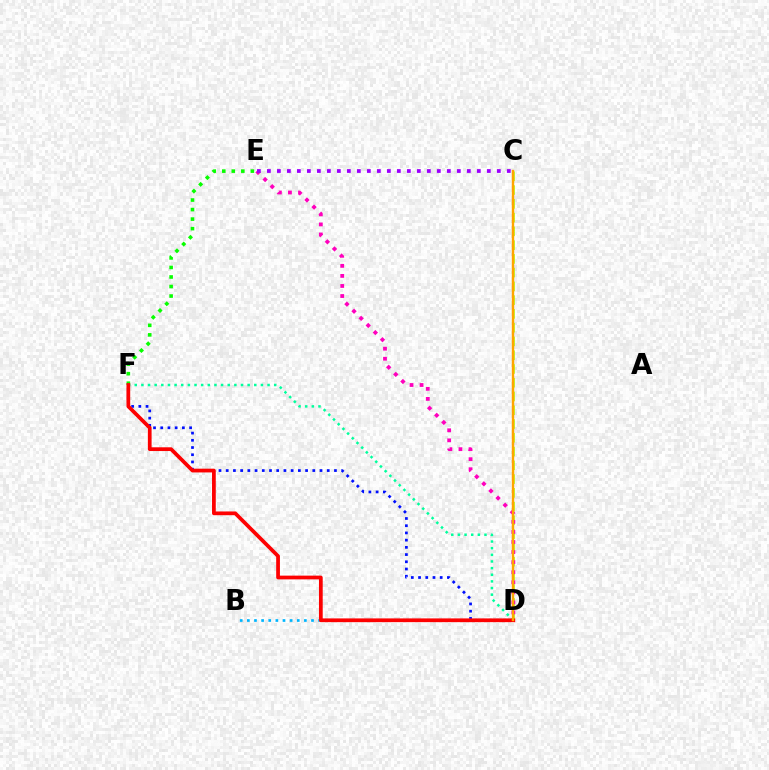{('D', 'F'): [{'color': '#0010ff', 'line_style': 'dotted', 'thickness': 1.96}, {'color': '#00ff9d', 'line_style': 'dotted', 'thickness': 1.8}, {'color': '#ff0000', 'line_style': 'solid', 'thickness': 2.7}], ('C', 'D'): [{'color': '#b3ff00', 'line_style': 'dashed', 'thickness': 1.87}, {'color': '#ffa500', 'line_style': 'solid', 'thickness': 1.74}], ('D', 'E'): [{'color': '#ff00bd', 'line_style': 'dotted', 'thickness': 2.73}], ('B', 'D'): [{'color': '#00b5ff', 'line_style': 'dotted', 'thickness': 1.94}], ('E', 'F'): [{'color': '#08ff00', 'line_style': 'dotted', 'thickness': 2.59}], ('C', 'E'): [{'color': '#9b00ff', 'line_style': 'dotted', 'thickness': 2.72}]}